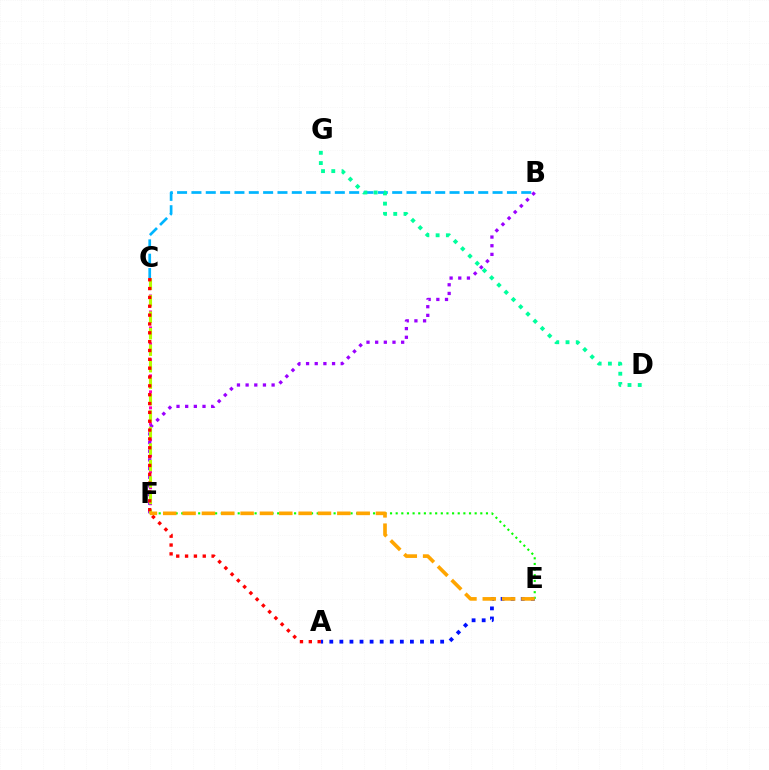{('C', 'F'): [{'color': '#ff00bd', 'line_style': 'dotted', 'thickness': 2.17}, {'color': '#b3ff00', 'line_style': 'dashed', 'thickness': 2.24}], ('B', 'C'): [{'color': '#00b5ff', 'line_style': 'dashed', 'thickness': 1.95}], ('B', 'F'): [{'color': '#9b00ff', 'line_style': 'dotted', 'thickness': 2.35}], ('A', 'E'): [{'color': '#0010ff', 'line_style': 'dotted', 'thickness': 2.74}], ('A', 'C'): [{'color': '#ff0000', 'line_style': 'dotted', 'thickness': 2.4}], ('E', 'F'): [{'color': '#08ff00', 'line_style': 'dotted', 'thickness': 1.53}, {'color': '#ffa500', 'line_style': 'dashed', 'thickness': 2.63}], ('D', 'G'): [{'color': '#00ff9d', 'line_style': 'dotted', 'thickness': 2.78}]}